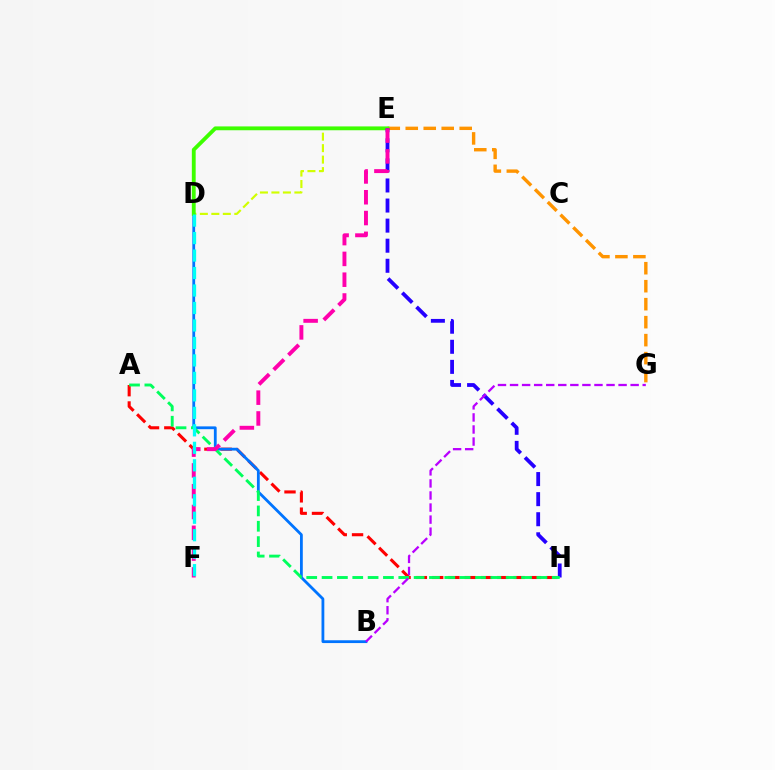{('A', 'H'): [{'color': '#ff0000', 'line_style': 'dashed', 'thickness': 2.21}, {'color': '#00ff5c', 'line_style': 'dashed', 'thickness': 2.08}], ('B', 'D'): [{'color': '#0074ff', 'line_style': 'solid', 'thickness': 2.02}], ('D', 'E'): [{'color': '#d1ff00', 'line_style': 'dashed', 'thickness': 1.56}, {'color': '#3dff00', 'line_style': 'solid', 'thickness': 2.76}], ('E', 'G'): [{'color': '#ff9400', 'line_style': 'dashed', 'thickness': 2.44}], ('E', 'H'): [{'color': '#2500ff', 'line_style': 'dashed', 'thickness': 2.73}], ('E', 'F'): [{'color': '#ff00ac', 'line_style': 'dashed', 'thickness': 2.83}], ('D', 'F'): [{'color': '#00fff6', 'line_style': 'dashed', 'thickness': 2.37}], ('B', 'G'): [{'color': '#b900ff', 'line_style': 'dashed', 'thickness': 1.64}]}